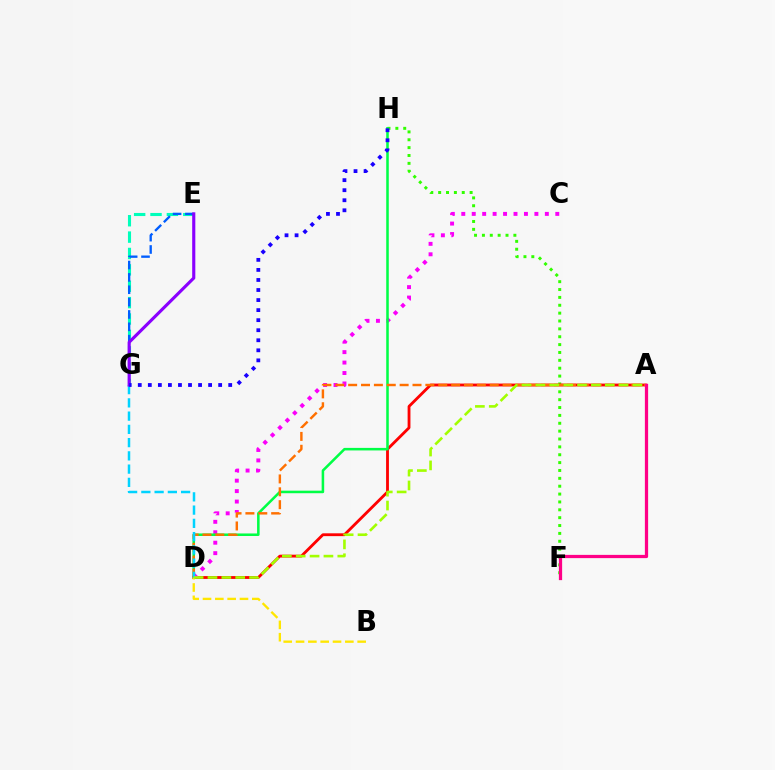{('F', 'H'): [{'color': '#31ff00', 'line_style': 'dotted', 'thickness': 2.14}], ('A', 'D'): [{'color': '#ff0000', 'line_style': 'solid', 'thickness': 2.04}, {'color': '#ff7000', 'line_style': 'dashed', 'thickness': 1.75}, {'color': '#a2ff00', 'line_style': 'dashed', 'thickness': 1.88}], ('C', 'D'): [{'color': '#fa00f9', 'line_style': 'dotted', 'thickness': 2.84}], ('D', 'H'): [{'color': '#00ff45', 'line_style': 'solid', 'thickness': 1.83}], ('E', 'G'): [{'color': '#00ffbb', 'line_style': 'dashed', 'thickness': 2.22}, {'color': '#005dff', 'line_style': 'dashed', 'thickness': 1.68}, {'color': '#8a00ff', 'line_style': 'solid', 'thickness': 2.25}], ('D', 'G'): [{'color': '#00d3ff', 'line_style': 'dashed', 'thickness': 1.8}], ('B', 'D'): [{'color': '#ffe600', 'line_style': 'dashed', 'thickness': 1.67}], ('A', 'F'): [{'color': '#ff0088', 'line_style': 'solid', 'thickness': 2.33}], ('G', 'H'): [{'color': '#1900ff', 'line_style': 'dotted', 'thickness': 2.73}]}